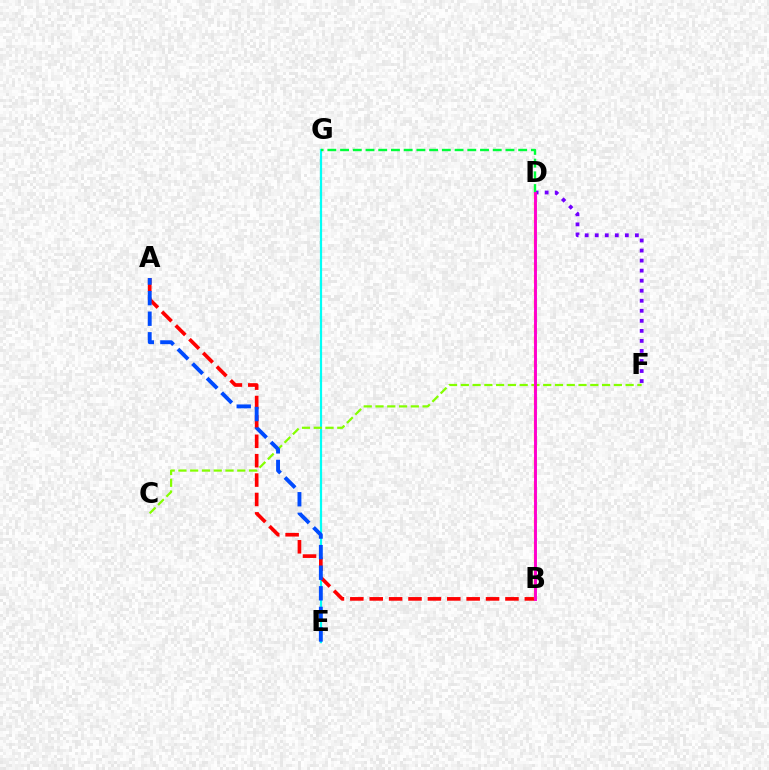{('D', 'F'): [{'color': '#7200ff', 'line_style': 'dotted', 'thickness': 2.73}], ('E', 'G'): [{'color': '#00fff6', 'line_style': 'solid', 'thickness': 1.59}], ('D', 'G'): [{'color': '#00ff39', 'line_style': 'dashed', 'thickness': 1.73}], ('A', 'B'): [{'color': '#ff0000', 'line_style': 'dashed', 'thickness': 2.63}], ('C', 'F'): [{'color': '#84ff00', 'line_style': 'dashed', 'thickness': 1.6}], ('A', 'E'): [{'color': '#004bff', 'line_style': 'dashed', 'thickness': 2.8}], ('B', 'D'): [{'color': '#ffbd00', 'line_style': 'dashed', 'thickness': 1.65}, {'color': '#ff00cf', 'line_style': 'solid', 'thickness': 2.1}]}